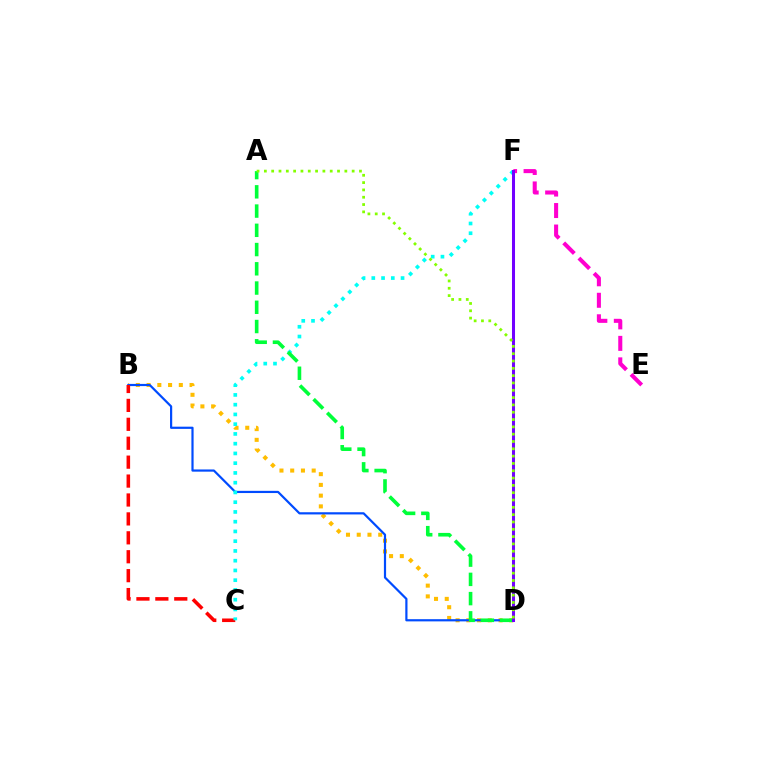{('B', 'D'): [{'color': '#ffbd00', 'line_style': 'dotted', 'thickness': 2.92}, {'color': '#004bff', 'line_style': 'solid', 'thickness': 1.58}], ('E', 'F'): [{'color': '#ff00cf', 'line_style': 'dashed', 'thickness': 2.92}], ('B', 'C'): [{'color': '#ff0000', 'line_style': 'dashed', 'thickness': 2.57}], ('C', 'F'): [{'color': '#00fff6', 'line_style': 'dotted', 'thickness': 2.65}], ('A', 'D'): [{'color': '#00ff39', 'line_style': 'dashed', 'thickness': 2.61}, {'color': '#84ff00', 'line_style': 'dotted', 'thickness': 1.99}], ('D', 'F'): [{'color': '#7200ff', 'line_style': 'solid', 'thickness': 2.18}]}